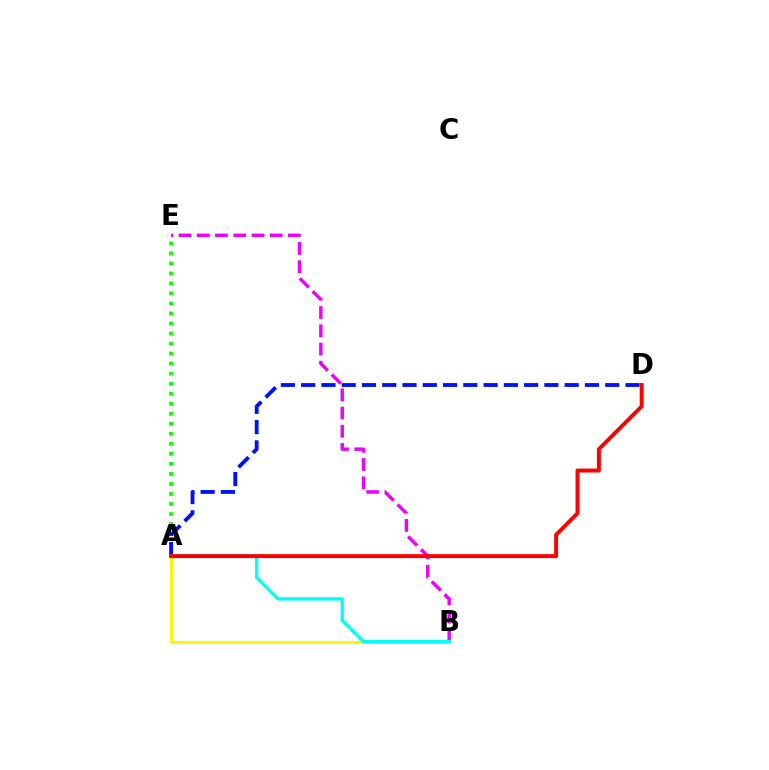{('A', 'B'): [{'color': '#fcf500', 'line_style': 'solid', 'thickness': 2.06}, {'color': '#00fff6', 'line_style': 'solid', 'thickness': 2.39}], ('A', 'E'): [{'color': '#08ff00', 'line_style': 'dotted', 'thickness': 2.72}], ('A', 'D'): [{'color': '#0010ff', 'line_style': 'dashed', 'thickness': 2.75}, {'color': '#ff0000', 'line_style': 'solid', 'thickness': 2.83}], ('B', 'E'): [{'color': '#ee00ff', 'line_style': 'dashed', 'thickness': 2.48}]}